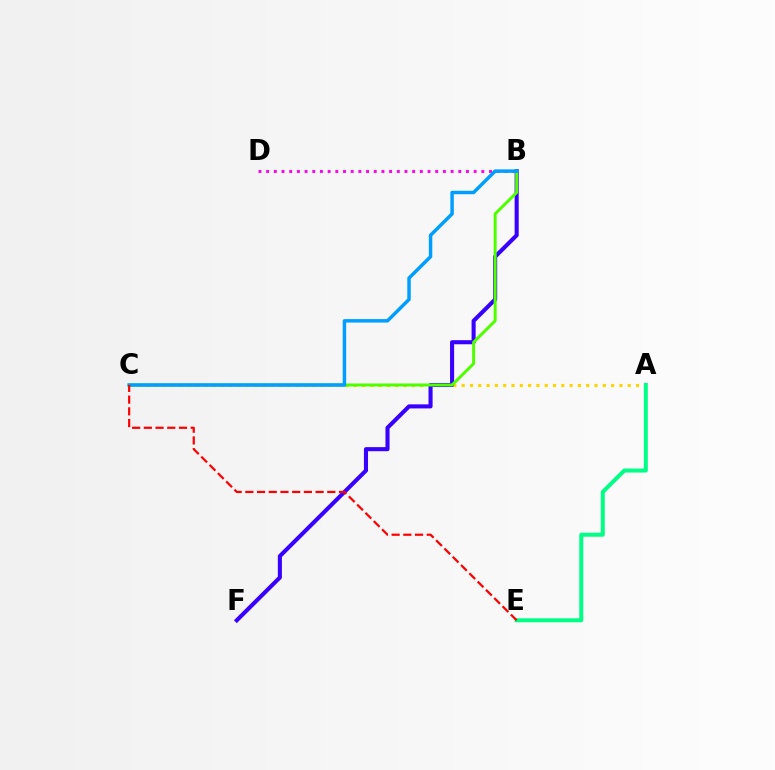{('A', 'C'): [{'color': '#ffd500', 'line_style': 'dotted', 'thickness': 2.26}], ('B', 'D'): [{'color': '#ff00ed', 'line_style': 'dotted', 'thickness': 2.09}], ('B', 'F'): [{'color': '#3700ff', 'line_style': 'solid', 'thickness': 2.93}], ('B', 'C'): [{'color': '#4fff00', 'line_style': 'solid', 'thickness': 2.15}, {'color': '#009eff', 'line_style': 'solid', 'thickness': 2.5}], ('A', 'E'): [{'color': '#00ff86', 'line_style': 'solid', 'thickness': 2.87}], ('C', 'E'): [{'color': '#ff0000', 'line_style': 'dashed', 'thickness': 1.59}]}